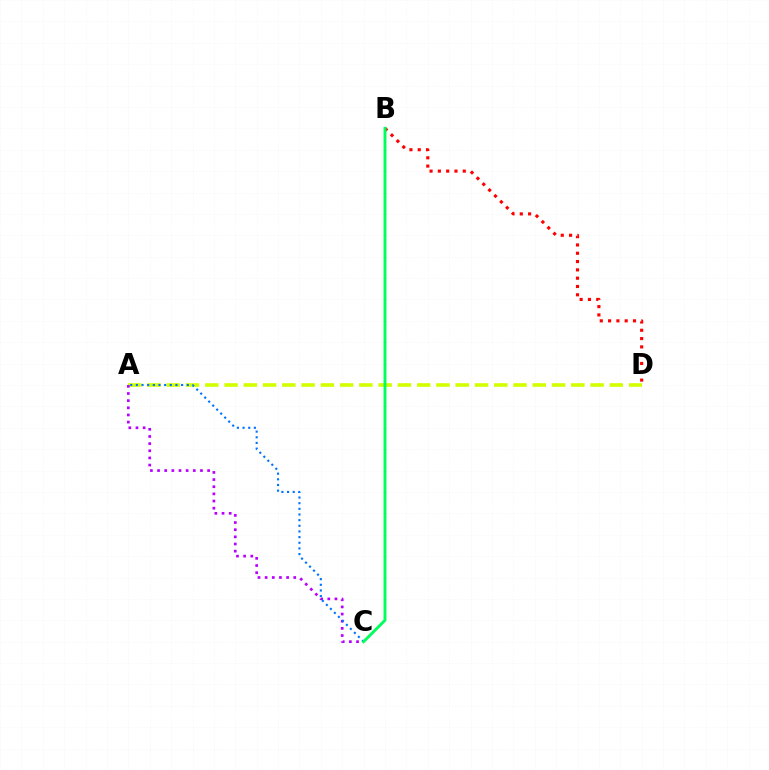{('A', 'D'): [{'color': '#d1ff00', 'line_style': 'dashed', 'thickness': 2.62}], ('A', 'C'): [{'color': '#b900ff', 'line_style': 'dotted', 'thickness': 1.94}, {'color': '#0074ff', 'line_style': 'dotted', 'thickness': 1.54}], ('B', 'D'): [{'color': '#ff0000', 'line_style': 'dotted', 'thickness': 2.26}], ('B', 'C'): [{'color': '#00ff5c', 'line_style': 'solid', 'thickness': 2.09}]}